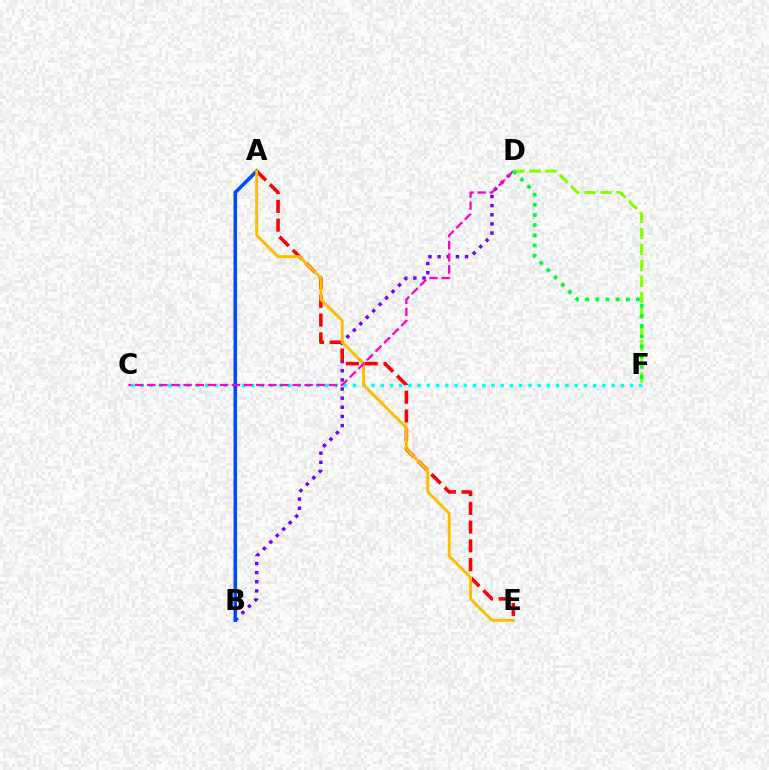{('C', 'F'): [{'color': '#00fff6', 'line_style': 'dotted', 'thickness': 2.51}], ('B', 'D'): [{'color': '#7200ff', 'line_style': 'dotted', 'thickness': 2.48}], ('A', 'B'): [{'color': '#004bff', 'line_style': 'solid', 'thickness': 2.57}], ('D', 'F'): [{'color': '#84ff00', 'line_style': 'dashed', 'thickness': 2.17}, {'color': '#00ff39', 'line_style': 'dotted', 'thickness': 2.76}], ('A', 'E'): [{'color': '#ff0000', 'line_style': 'dashed', 'thickness': 2.55}, {'color': '#ffbd00', 'line_style': 'solid', 'thickness': 2.08}], ('C', 'D'): [{'color': '#ff00cf', 'line_style': 'dashed', 'thickness': 1.65}]}